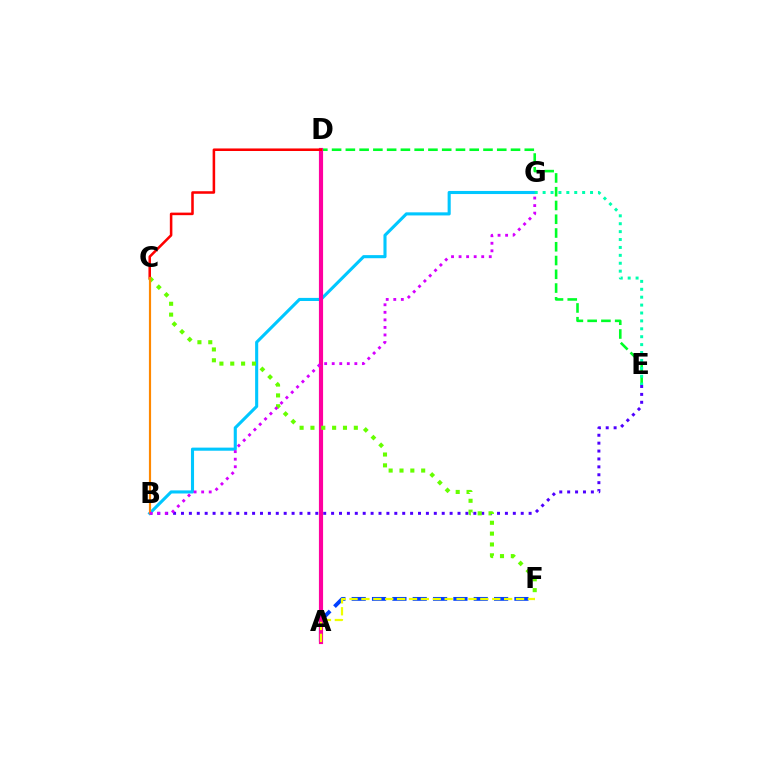{('D', 'E'): [{'color': '#00ff27', 'line_style': 'dashed', 'thickness': 1.87}], ('B', 'E'): [{'color': '#4f00ff', 'line_style': 'dotted', 'thickness': 2.15}], ('B', 'G'): [{'color': '#00c7ff', 'line_style': 'solid', 'thickness': 2.23}, {'color': '#d600ff', 'line_style': 'dotted', 'thickness': 2.05}], ('A', 'F'): [{'color': '#003fff', 'line_style': 'dashed', 'thickness': 2.76}, {'color': '#eeff00', 'line_style': 'dashed', 'thickness': 1.62}], ('A', 'D'): [{'color': '#ff00a0', 'line_style': 'solid', 'thickness': 2.99}], ('C', 'D'): [{'color': '#ff0000', 'line_style': 'solid', 'thickness': 1.83}], ('C', 'F'): [{'color': '#66ff00', 'line_style': 'dotted', 'thickness': 2.95}], ('B', 'C'): [{'color': '#ff8800', 'line_style': 'solid', 'thickness': 1.56}], ('E', 'G'): [{'color': '#00ffaf', 'line_style': 'dotted', 'thickness': 2.15}]}